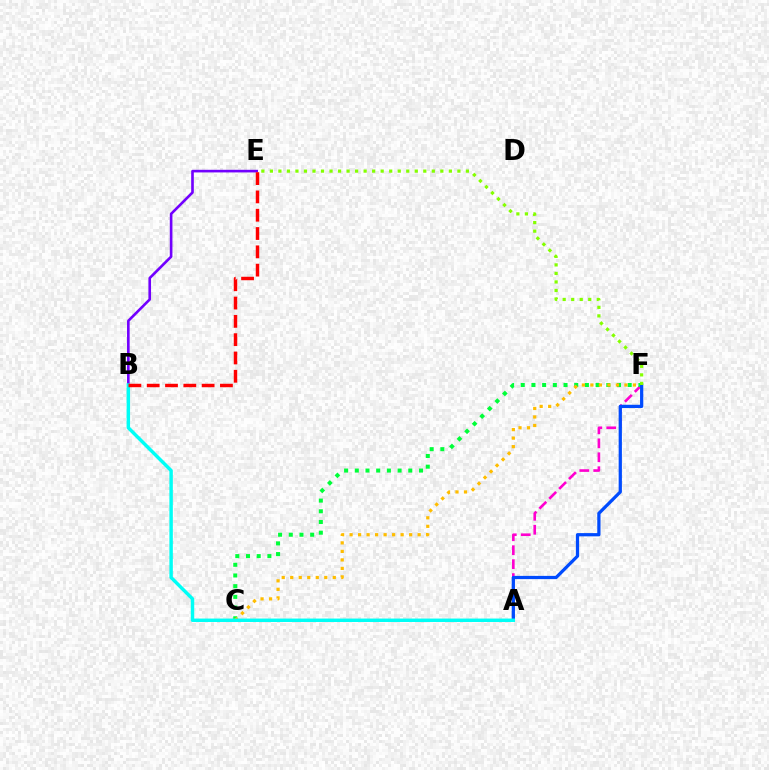{('B', 'E'): [{'color': '#7200ff', 'line_style': 'solid', 'thickness': 1.89}, {'color': '#ff0000', 'line_style': 'dashed', 'thickness': 2.49}], ('A', 'F'): [{'color': '#ff00cf', 'line_style': 'dashed', 'thickness': 1.89}, {'color': '#004bff', 'line_style': 'solid', 'thickness': 2.33}], ('C', 'F'): [{'color': '#00ff39', 'line_style': 'dotted', 'thickness': 2.91}, {'color': '#ffbd00', 'line_style': 'dotted', 'thickness': 2.31}], ('A', 'B'): [{'color': '#00fff6', 'line_style': 'solid', 'thickness': 2.48}], ('E', 'F'): [{'color': '#84ff00', 'line_style': 'dotted', 'thickness': 2.32}]}